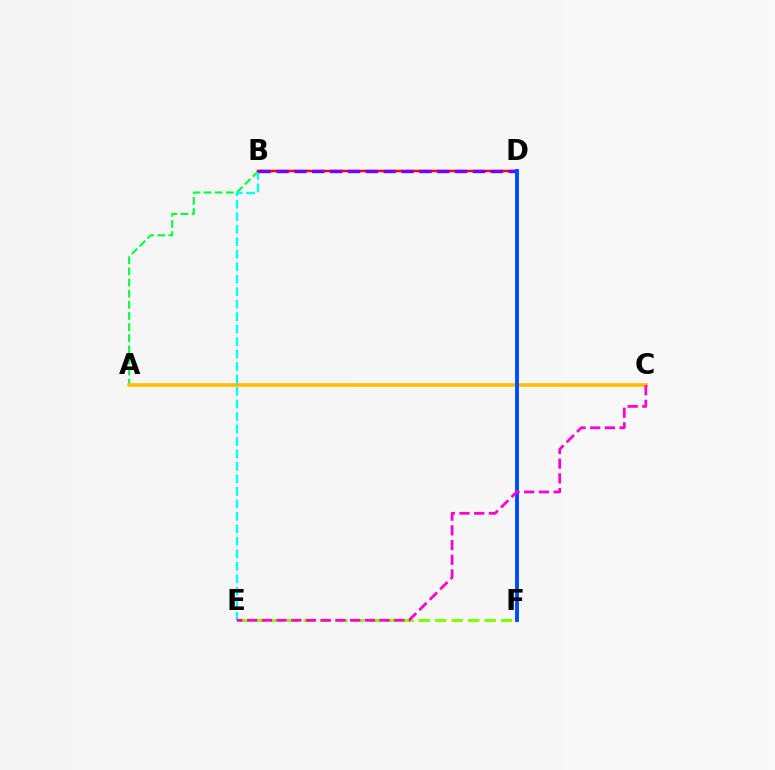{('E', 'F'): [{'color': '#84ff00', 'line_style': 'dashed', 'thickness': 2.24}], ('A', 'B'): [{'color': '#00ff39', 'line_style': 'dashed', 'thickness': 1.51}], ('A', 'C'): [{'color': '#ffbd00', 'line_style': 'solid', 'thickness': 2.56}], ('B', 'E'): [{'color': '#00fff6', 'line_style': 'dashed', 'thickness': 1.7}], ('B', 'D'): [{'color': '#ff0000', 'line_style': 'solid', 'thickness': 1.79}, {'color': '#7200ff', 'line_style': 'dashed', 'thickness': 2.43}], ('D', 'F'): [{'color': '#004bff', 'line_style': 'solid', 'thickness': 2.8}], ('C', 'E'): [{'color': '#ff00cf', 'line_style': 'dashed', 'thickness': 2.0}]}